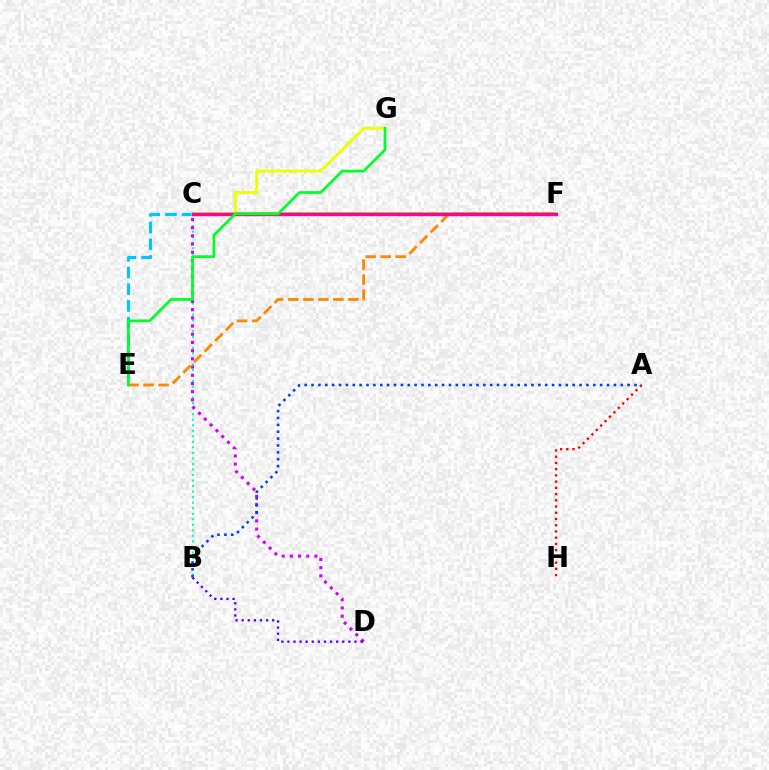{('B', 'C'): [{'color': '#00ffaf', 'line_style': 'dotted', 'thickness': 1.5}], ('C', 'F'): [{'color': '#66ff00', 'line_style': 'solid', 'thickness': 2.71}, {'color': '#ff00a0', 'line_style': 'solid', 'thickness': 2.47}], ('C', 'E'): [{'color': '#00c7ff', 'line_style': 'dashed', 'thickness': 2.27}], ('C', 'G'): [{'color': '#eeff00', 'line_style': 'solid', 'thickness': 2.09}], ('C', 'D'): [{'color': '#d600ff', 'line_style': 'dotted', 'thickness': 2.23}], ('E', 'F'): [{'color': '#ff8800', 'line_style': 'dashed', 'thickness': 2.04}], ('B', 'D'): [{'color': '#4f00ff', 'line_style': 'dotted', 'thickness': 1.66}], ('A', 'H'): [{'color': '#ff0000', 'line_style': 'dotted', 'thickness': 1.69}], ('E', 'G'): [{'color': '#00ff27', 'line_style': 'solid', 'thickness': 1.97}], ('A', 'B'): [{'color': '#003fff', 'line_style': 'dotted', 'thickness': 1.87}]}